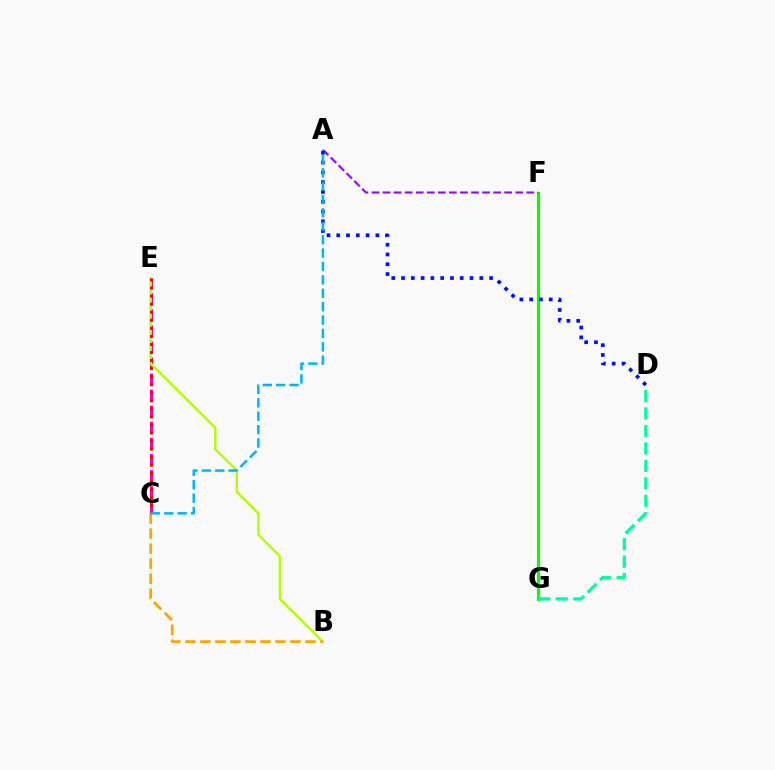{('F', 'G'): [{'color': '#08ff00', 'line_style': 'solid', 'thickness': 2.26}], ('A', 'F'): [{'color': '#9b00ff', 'line_style': 'dashed', 'thickness': 1.5}], ('C', 'E'): [{'color': '#ff00bd', 'line_style': 'dashed', 'thickness': 2.19}, {'color': '#ff0000', 'line_style': 'dotted', 'thickness': 2.19}], ('D', 'G'): [{'color': '#00ff9d', 'line_style': 'dashed', 'thickness': 2.37}], ('B', 'E'): [{'color': '#b3ff00', 'line_style': 'solid', 'thickness': 1.72}], ('B', 'C'): [{'color': '#ffa500', 'line_style': 'dashed', 'thickness': 2.04}], ('A', 'D'): [{'color': '#0010ff', 'line_style': 'dotted', 'thickness': 2.66}], ('A', 'C'): [{'color': '#00b5ff', 'line_style': 'dashed', 'thickness': 1.82}]}